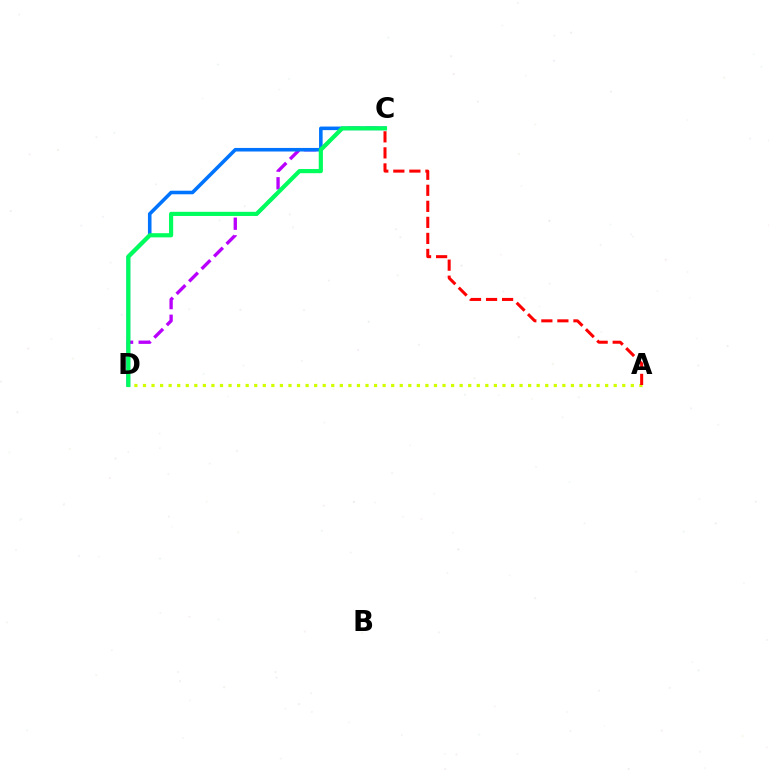{('C', 'D'): [{'color': '#b900ff', 'line_style': 'dashed', 'thickness': 2.4}, {'color': '#0074ff', 'line_style': 'solid', 'thickness': 2.57}, {'color': '#00ff5c', 'line_style': 'solid', 'thickness': 2.99}], ('A', 'D'): [{'color': '#d1ff00', 'line_style': 'dotted', 'thickness': 2.33}], ('A', 'C'): [{'color': '#ff0000', 'line_style': 'dashed', 'thickness': 2.18}]}